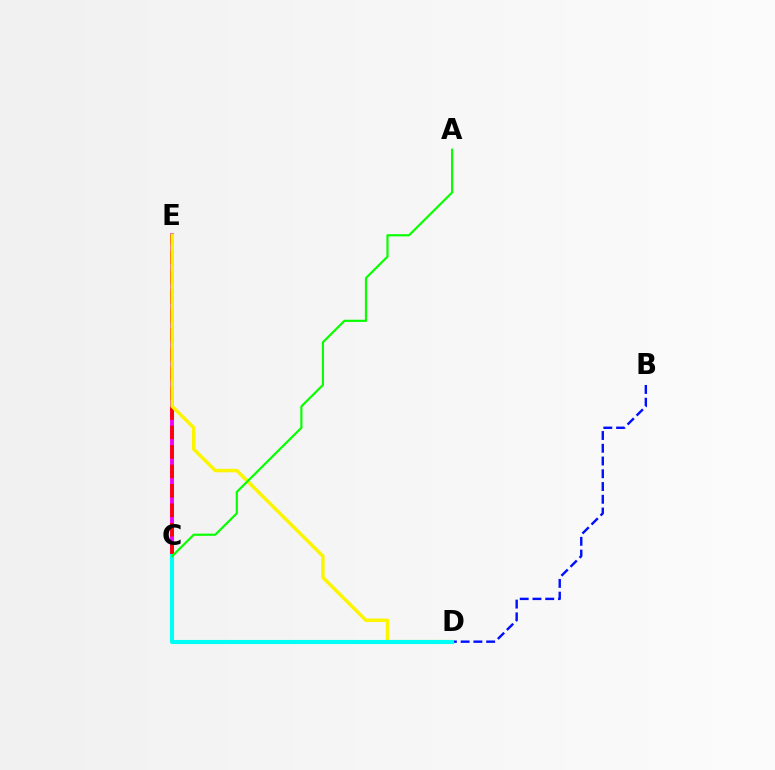{('C', 'E'): [{'color': '#ee00ff', 'line_style': 'solid', 'thickness': 2.77}, {'color': '#ff0000', 'line_style': 'dashed', 'thickness': 2.64}], ('B', 'D'): [{'color': '#0010ff', 'line_style': 'dashed', 'thickness': 1.73}], ('D', 'E'): [{'color': '#fcf500', 'line_style': 'solid', 'thickness': 2.51}], ('C', 'D'): [{'color': '#00fff6', 'line_style': 'solid', 'thickness': 2.96}], ('A', 'C'): [{'color': '#08ff00', 'line_style': 'solid', 'thickness': 1.57}]}